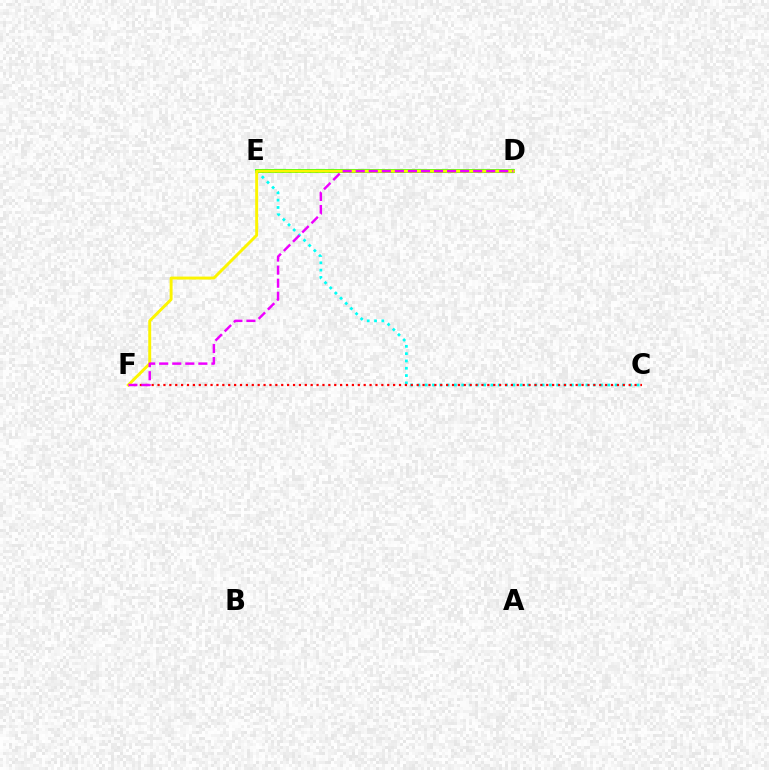{('D', 'E'): [{'color': '#0010ff', 'line_style': 'dotted', 'thickness': 1.83}, {'color': '#08ff00', 'line_style': 'solid', 'thickness': 2.68}], ('C', 'E'): [{'color': '#00fff6', 'line_style': 'dotted', 'thickness': 1.98}], ('C', 'F'): [{'color': '#ff0000', 'line_style': 'dotted', 'thickness': 1.6}], ('D', 'F'): [{'color': '#fcf500', 'line_style': 'solid', 'thickness': 2.11}, {'color': '#ee00ff', 'line_style': 'dashed', 'thickness': 1.77}]}